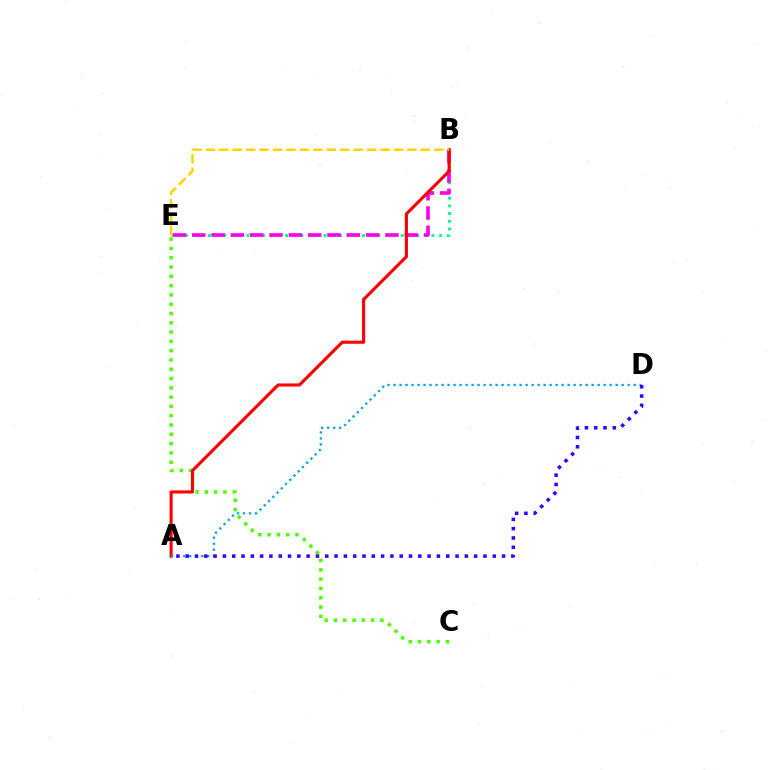{('C', 'E'): [{'color': '#4fff00', 'line_style': 'dotted', 'thickness': 2.52}], ('B', 'E'): [{'color': '#00ff86', 'line_style': 'dotted', 'thickness': 2.09}, {'color': '#ff00ed', 'line_style': 'dashed', 'thickness': 2.62}, {'color': '#ffd500', 'line_style': 'dashed', 'thickness': 1.83}], ('A', 'B'): [{'color': '#ff0000', 'line_style': 'solid', 'thickness': 2.23}], ('A', 'D'): [{'color': '#009eff', 'line_style': 'dotted', 'thickness': 1.63}, {'color': '#3700ff', 'line_style': 'dotted', 'thickness': 2.53}]}